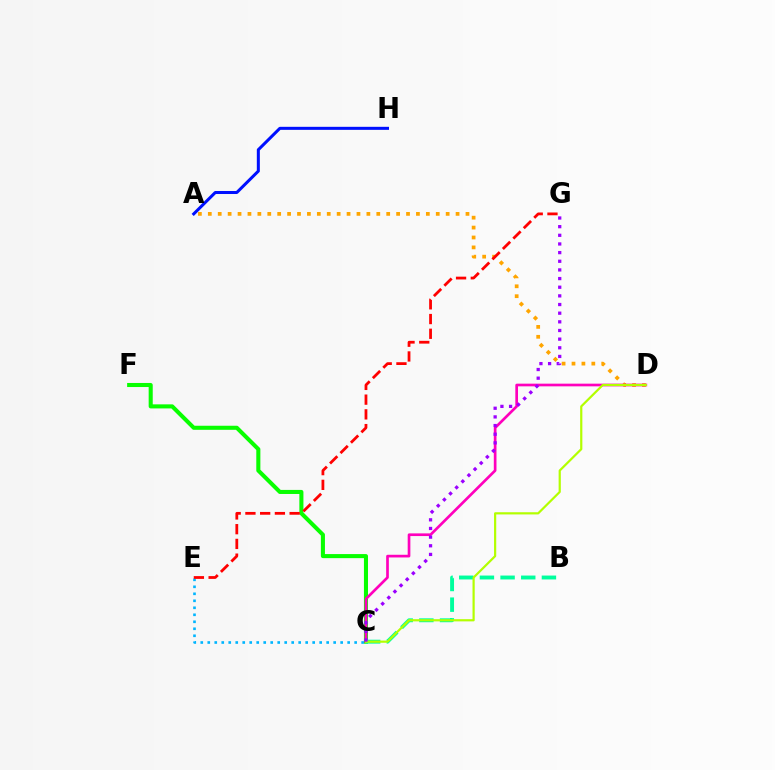{('A', 'H'): [{'color': '#0010ff', 'line_style': 'solid', 'thickness': 2.18}], ('A', 'D'): [{'color': '#ffa500', 'line_style': 'dotted', 'thickness': 2.69}], ('C', 'F'): [{'color': '#08ff00', 'line_style': 'solid', 'thickness': 2.93}], ('C', 'D'): [{'color': '#ff00bd', 'line_style': 'solid', 'thickness': 1.93}, {'color': '#b3ff00', 'line_style': 'solid', 'thickness': 1.58}], ('C', 'E'): [{'color': '#00b5ff', 'line_style': 'dotted', 'thickness': 1.9}], ('B', 'C'): [{'color': '#00ff9d', 'line_style': 'dashed', 'thickness': 2.81}], ('C', 'G'): [{'color': '#9b00ff', 'line_style': 'dotted', 'thickness': 2.35}], ('E', 'G'): [{'color': '#ff0000', 'line_style': 'dashed', 'thickness': 2.0}]}